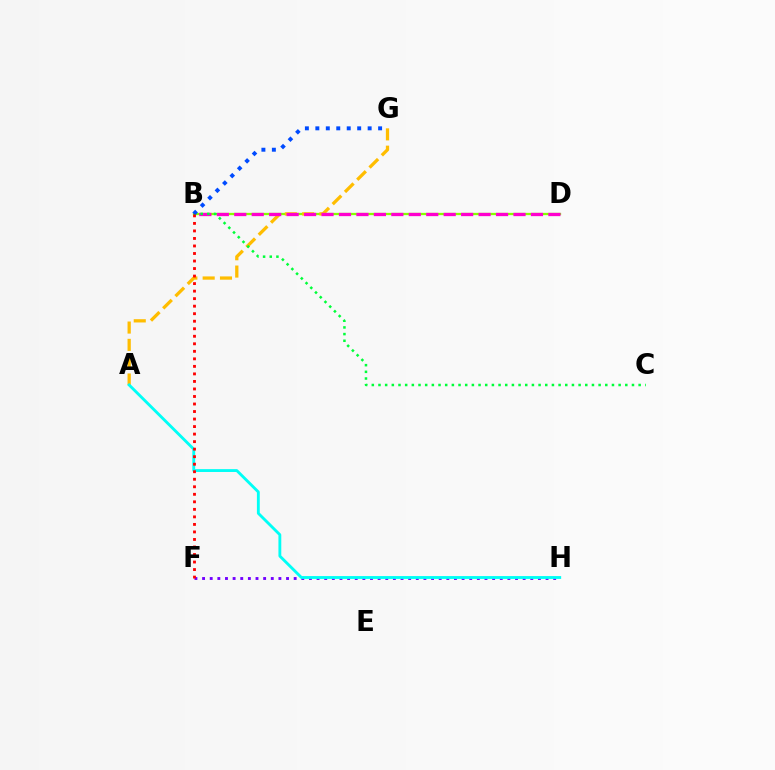{('B', 'D'): [{'color': '#84ff00', 'line_style': 'solid', 'thickness': 1.65}, {'color': '#ff00cf', 'line_style': 'dashed', 'thickness': 2.37}], ('A', 'G'): [{'color': '#ffbd00', 'line_style': 'dashed', 'thickness': 2.35}], ('F', 'H'): [{'color': '#7200ff', 'line_style': 'dotted', 'thickness': 2.07}], ('B', 'C'): [{'color': '#00ff39', 'line_style': 'dotted', 'thickness': 1.81}], ('A', 'H'): [{'color': '#00fff6', 'line_style': 'solid', 'thickness': 2.05}], ('B', 'G'): [{'color': '#004bff', 'line_style': 'dotted', 'thickness': 2.84}], ('B', 'F'): [{'color': '#ff0000', 'line_style': 'dotted', 'thickness': 2.04}]}